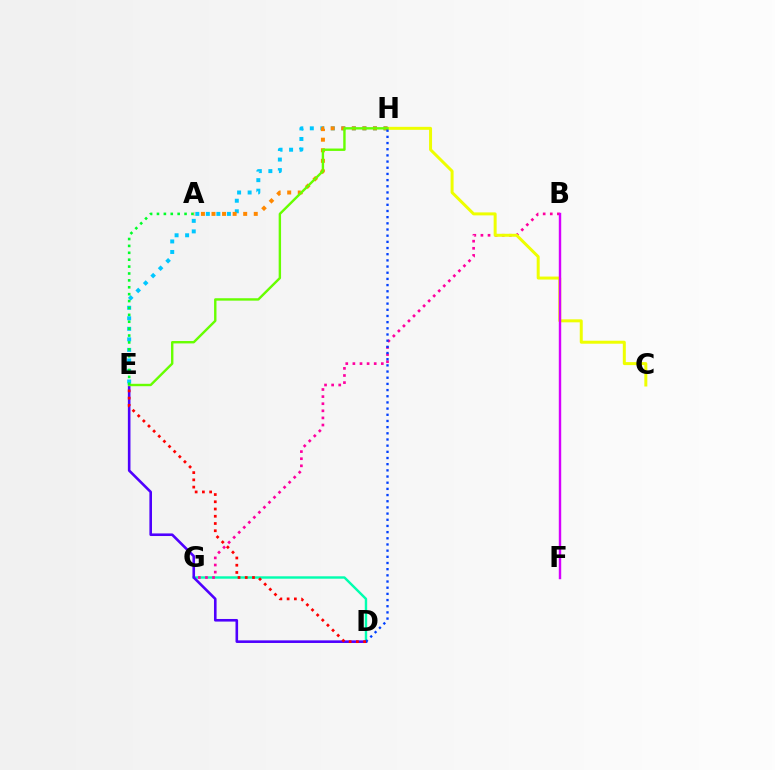{('D', 'G'): [{'color': '#00ffaf', 'line_style': 'solid', 'thickness': 1.74}], ('D', 'E'): [{'color': '#4f00ff', 'line_style': 'solid', 'thickness': 1.87}, {'color': '#ff0000', 'line_style': 'dotted', 'thickness': 1.97}], ('B', 'G'): [{'color': '#ff00a0', 'line_style': 'dotted', 'thickness': 1.93}], ('E', 'H'): [{'color': '#00c7ff', 'line_style': 'dotted', 'thickness': 2.86}, {'color': '#66ff00', 'line_style': 'solid', 'thickness': 1.73}], ('C', 'H'): [{'color': '#eeff00', 'line_style': 'solid', 'thickness': 2.15}], ('A', 'H'): [{'color': '#ff8800', 'line_style': 'dotted', 'thickness': 2.87}], ('D', 'H'): [{'color': '#003fff', 'line_style': 'dotted', 'thickness': 1.68}], ('B', 'F'): [{'color': '#d600ff', 'line_style': 'solid', 'thickness': 1.75}], ('A', 'E'): [{'color': '#00ff27', 'line_style': 'dotted', 'thickness': 1.87}]}